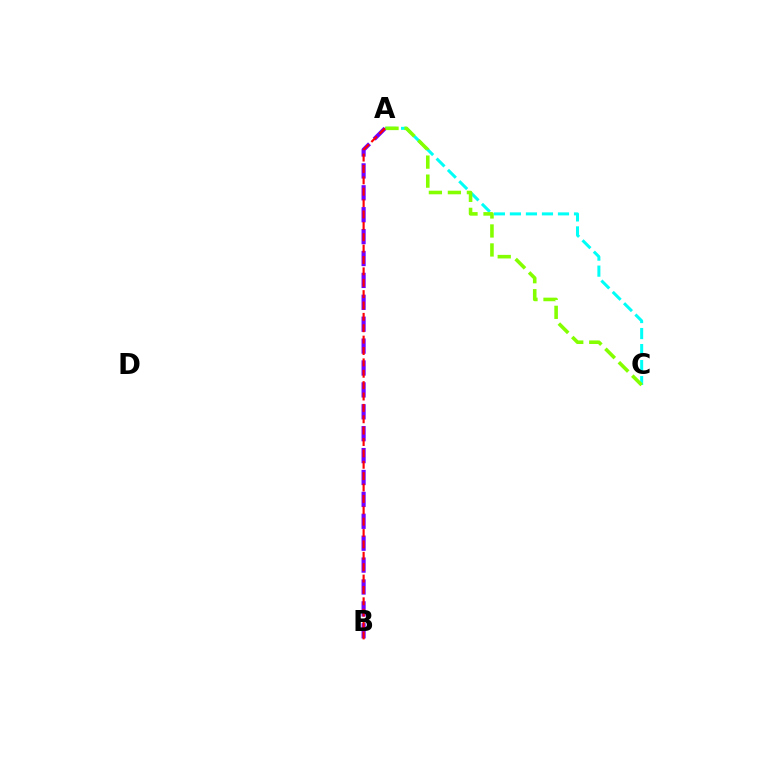{('A', 'C'): [{'color': '#00fff6', 'line_style': 'dashed', 'thickness': 2.18}, {'color': '#84ff00', 'line_style': 'dashed', 'thickness': 2.58}], ('A', 'B'): [{'color': '#7200ff', 'line_style': 'dashed', 'thickness': 2.97}, {'color': '#ff0000', 'line_style': 'dashed', 'thickness': 1.55}]}